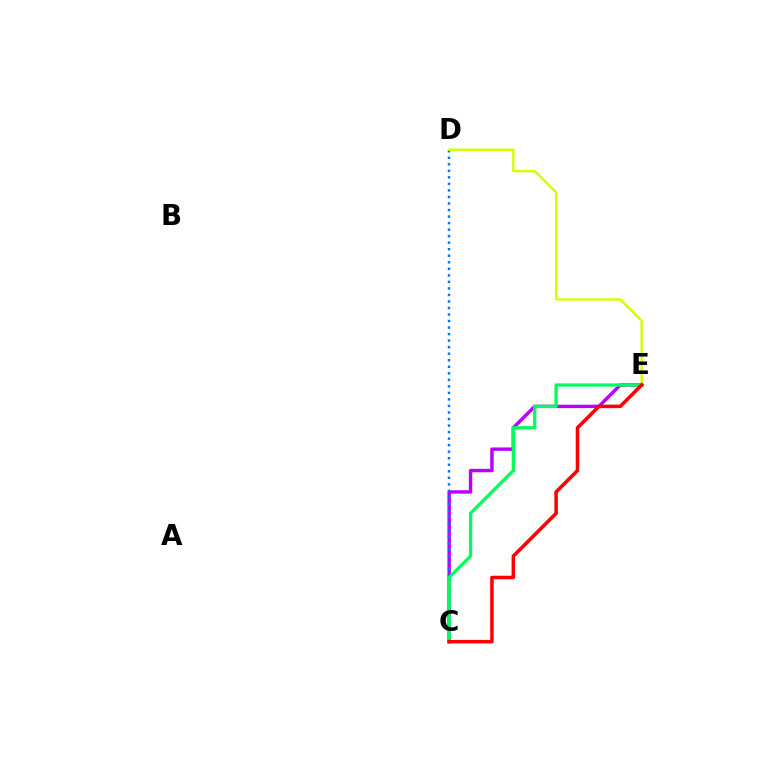{('C', 'E'): [{'color': '#b900ff', 'line_style': 'solid', 'thickness': 2.47}, {'color': '#00ff5c', 'line_style': 'solid', 'thickness': 2.37}, {'color': '#ff0000', 'line_style': 'solid', 'thickness': 2.53}], ('C', 'D'): [{'color': '#0074ff', 'line_style': 'dotted', 'thickness': 1.77}], ('D', 'E'): [{'color': '#d1ff00', 'line_style': 'solid', 'thickness': 1.71}]}